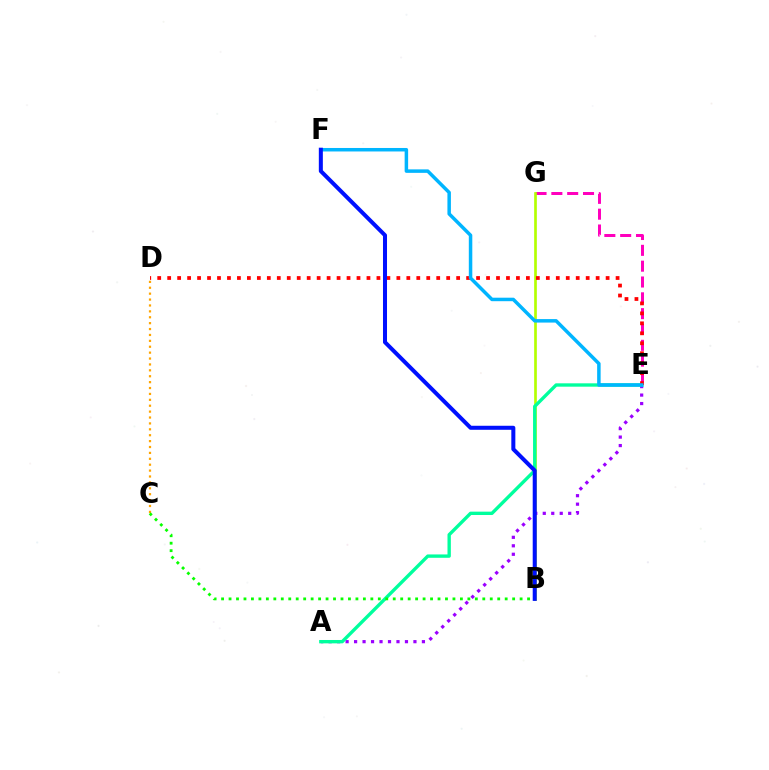{('E', 'G'): [{'color': '#ff00bd', 'line_style': 'dashed', 'thickness': 2.15}], ('B', 'G'): [{'color': '#b3ff00', 'line_style': 'solid', 'thickness': 1.92}], ('A', 'E'): [{'color': '#9b00ff', 'line_style': 'dotted', 'thickness': 2.3}, {'color': '#00ff9d', 'line_style': 'solid', 'thickness': 2.42}], ('D', 'E'): [{'color': '#ff0000', 'line_style': 'dotted', 'thickness': 2.71}], ('C', 'D'): [{'color': '#ffa500', 'line_style': 'dotted', 'thickness': 1.6}], ('B', 'C'): [{'color': '#08ff00', 'line_style': 'dotted', 'thickness': 2.03}], ('E', 'F'): [{'color': '#00b5ff', 'line_style': 'solid', 'thickness': 2.51}], ('B', 'F'): [{'color': '#0010ff', 'line_style': 'solid', 'thickness': 2.9}]}